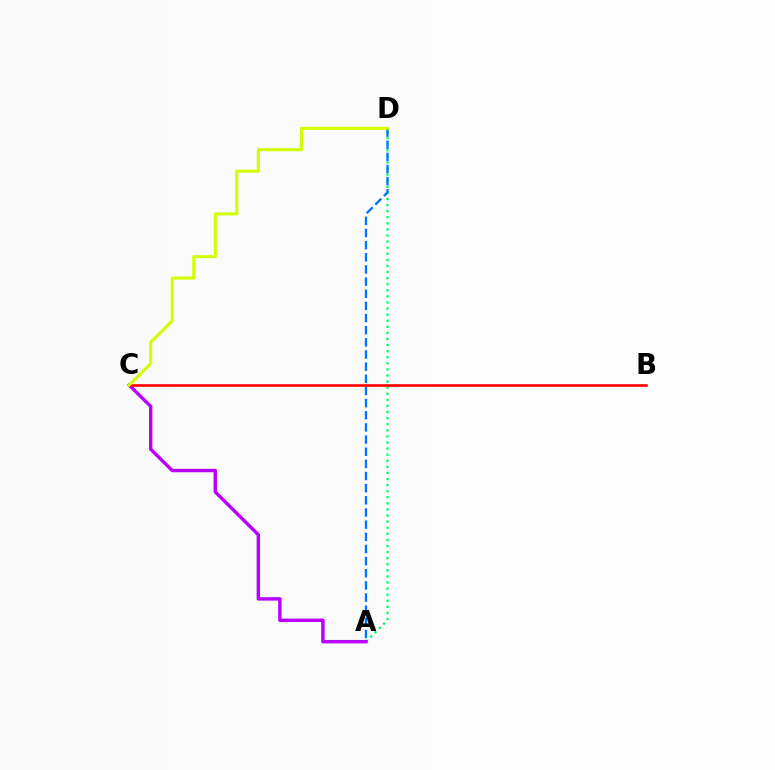{('A', 'D'): [{'color': '#00ff5c', 'line_style': 'dotted', 'thickness': 1.65}, {'color': '#0074ff', 'line_style': 'dashed', 'thickness': 1.65}], ('A', 'C'): [{'color': '#b900ff', 'line_style': 'solid', 'thickness': 2.46}], ('B', 'C'): [{'color': '#ff0000', 'line_style': 'solid', 'thickness': 1.89}], ('C', 'D'): [{'color': '#d1ff00', 'line_style': 'solid', 'thickness': 2.2}]}